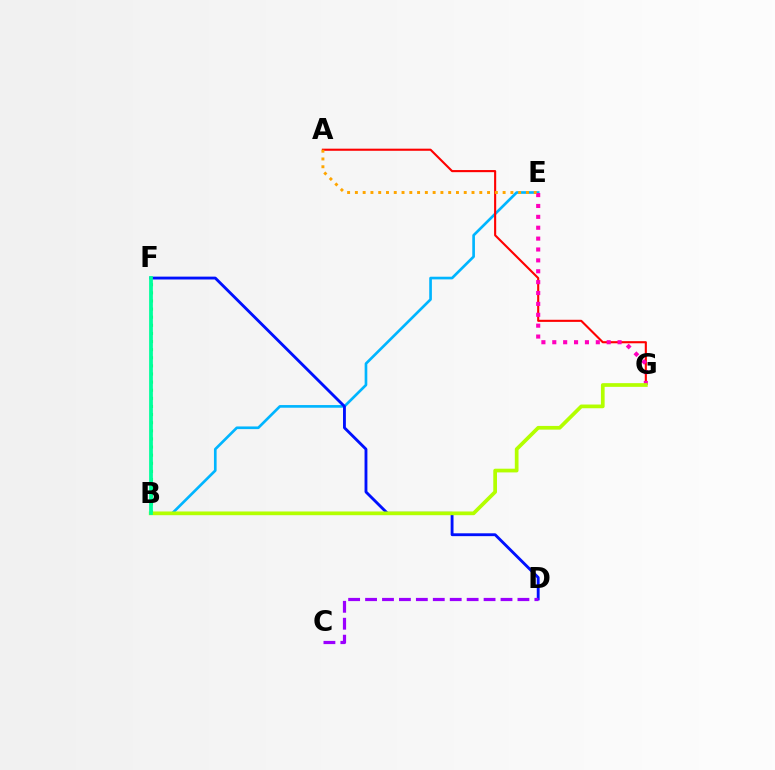{('B', 'F'): [{'color': '#08ff00', 'line_style': 'dotted', 'thickness': 2.2}, {'color': '#00ff9d', 'line_style': 'solid', 'thickness': 2.71}], ('B', 'E'): [{'color': '#00b5ff', 'line_style': 'solid', 'thickness': 1.92}], ('A', 'G'): [{'color': '#ff0000', 'line_style': 'solid', 'thickness': 1.52}], ('D', 'F'): [{'color': '#0010ff', 'line_style': 'solid', 'thickness': 2.06}], ('C', 'D'): [{'color': '#9b00ff', 'line_style': 'dashed', 'thickness': 2.3}], ('E', 'G'): [{'color': '#ff00bd', 'line_style': 'dotted', 'thickness': 2.96}], ('A', 'E'): [{'color': '#ffa500', 'line_style': 'dotted', 'thickness': 2.11}], ('B', 'G'): [{'color': '#b3ff00', 'line_style': 'solid', 'thickness': 2.67}]}